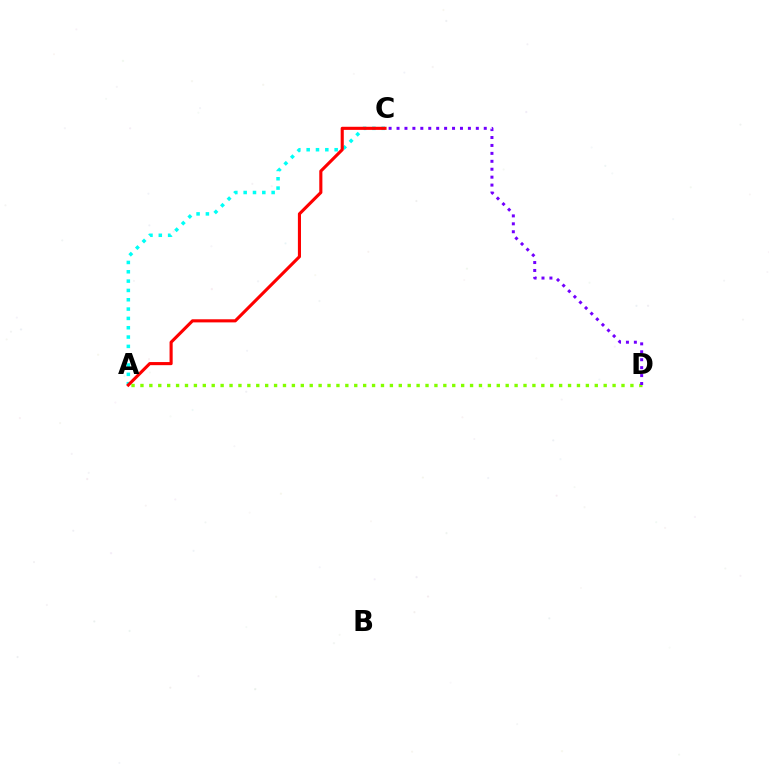{('A', 'C'): [{'color': '#00fff6', 'line_style': 'dotted', 'thickness': 2.53}, {'color': '#ff0000', 'line_style': 'solid', 'thickness': 2.24}], ('A', 'D'): [{'color': '#84ff00', 'line_style': 'dotted', 'thickness': 2.42}], ('C', 'D'): [{'color': '#7200ff', 'line_style': 'dotted', 'thickness': 2.15}]}